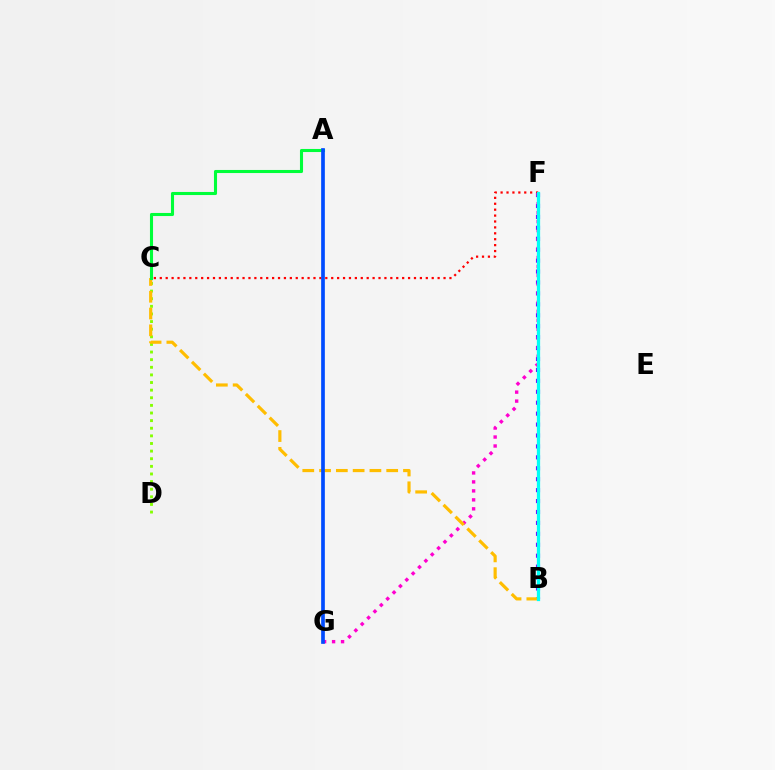{('C', 'F'): [{'color': '#ff0000', 'line_style': 'dotted', 'thickness': 1.61}], ('C', 'D'): [{'color': '#84ff00', 'line_style': 'dotted', 'thickness': 2.07}], ('B', 'F'): [{'color': '#7200ff', 'line_style': 'dotted', 'thickness': 2.97}, {'color': '#00fff6', 'line_style': 'solid', 'thickness': 2.35}], ('F', 'G'): [{'color': '#ff00cf', 'line_style': 'dotted', 'thickness': 2.44}], ('B', 'C'): [{'color': '#ffbd00', 'line_style': 'dashed', 'thickness': 2.28}], ('A', 'C'): [{'color': '#00ff39', 'line_style': 'solid', 'thickness': 2.22}], ('A', 'G'): [{'color': '#004bff', 'line_style': 'solid', 'thickness': 2.65}]}